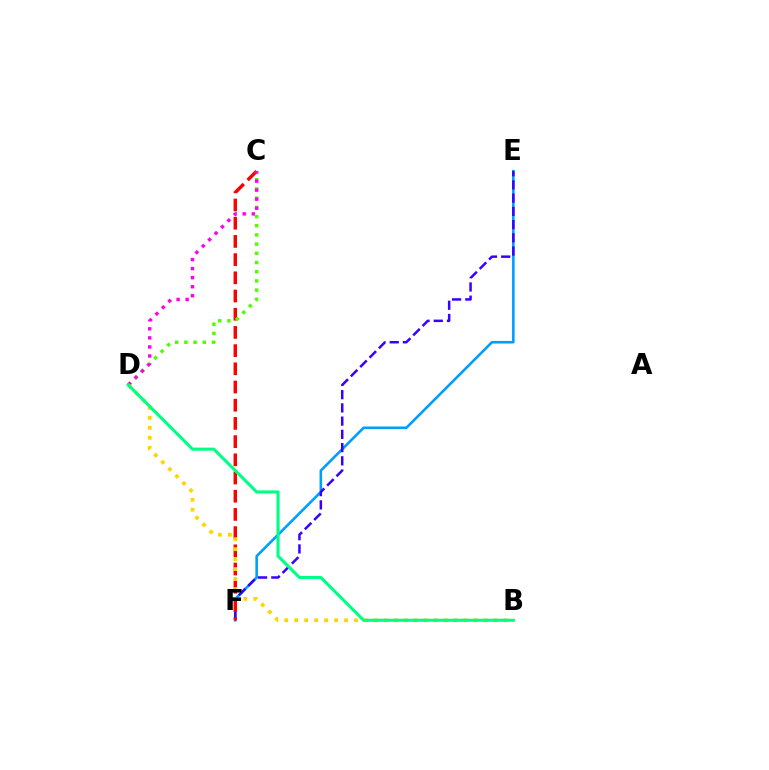{('E', 'F'): [{'color': '#009eff', 'line_style': 'solid', 'thickness': 1.87}, {'color': '#3700ff', 'line_style': 'dashed', 'thickness': 1.8}], ('C', 'F'): [{'color': '#ff0000', 'line_style': 'dashed', 'thickness': 2.47}], ('C', 'D'): [{'color': '#4fff00', 'line_style': 'dotted', 'thickness': 2.5}, {'color': '#ff00ed', 'line_style': 'dotted', 'thickness': 2.46}], ('B', 'D'): [{'color': '#ffd500', 'line_style': 'dotted', 'thickness': 2.71}, {'color': '#00ff86', 'line_style': 'solid', 'thickness': 2.23}]}